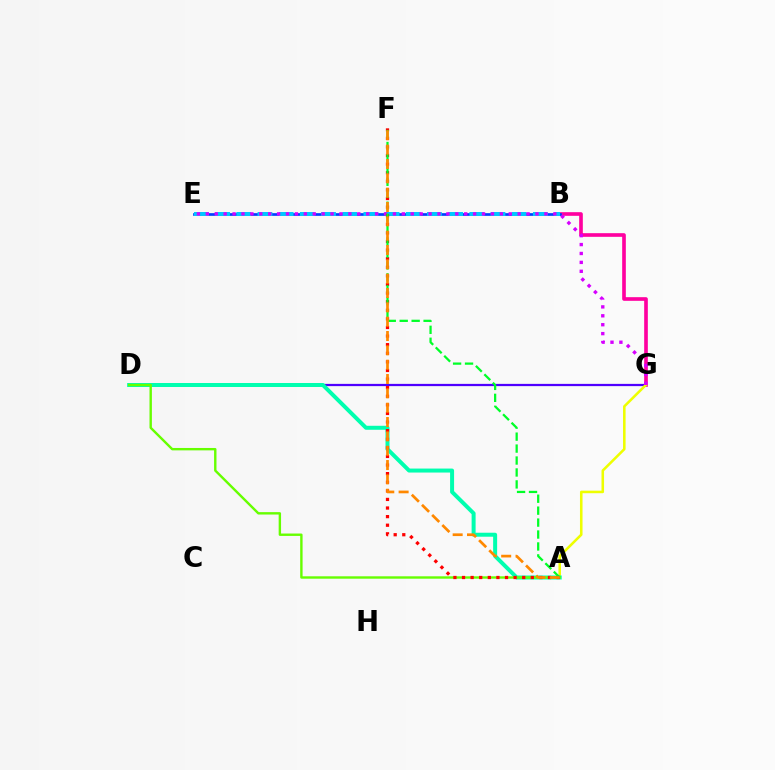{('D', 'G'): [{'color': '#4f00ff', 'line_style': 'solid', 'thickness': 1.62}], ('B', 'G'): [{'color': '#ff00a0', 'line_style': 'solid', 'thickness': 2.63}], ('A', 'G'): [{'color': '#eeff00', 'line_style': 'solid', 'thickness': 1.84}], ('A', 'D'): [{'color': '#00ffaf', 'line_style': 'solid', 'thickness': 2.87}, {'color': '#66ff00', 'line_style': 'solid', 'thickness': 1.73}], ('B', 'E'): [{'color': '#003fff', 'line_style': 'solid', 'thickness': 1.93}, {'color': '#00c7ff', 'line_style': 'dashed', 'thickness': 2.88}], ('E', 'G'): [{'color': '#d600ff', 'line_style': 'dotted', 'thickness': 2.42}], ('A', 'F'): [{'color': '#ff0000', 'line_style': 'dotted', 'thickness': 2.34}, {'color': '#00ff27', 'line_style': 'dashed', 'thickness': 1.62}, {'color': '#ff8800', 'line_style': 'dashed', 'thickness': 1.95}]}